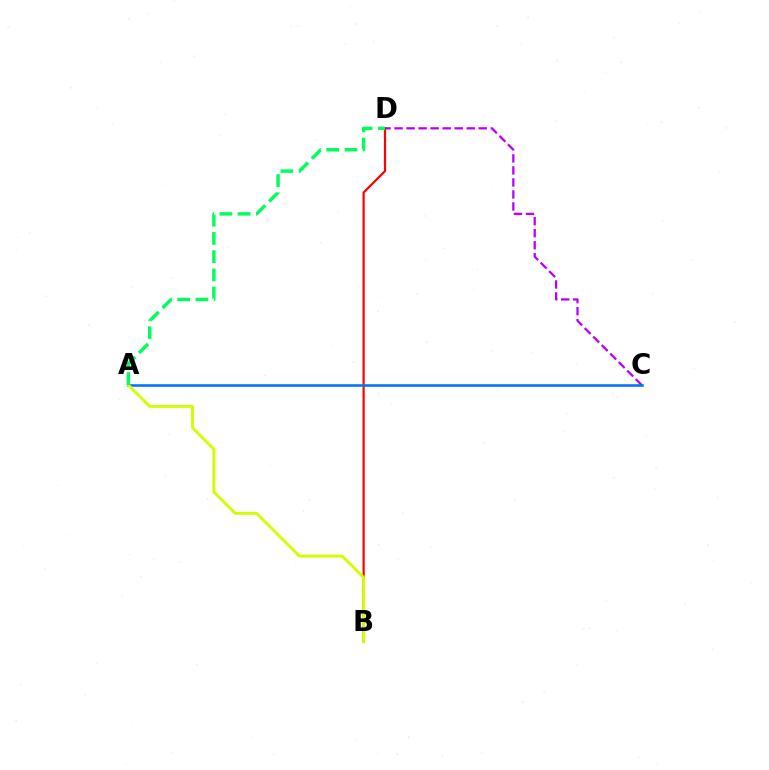{('C', 'D'): [{'color': '#b900ff', 'line_style': 'dashed', 'thickness': 1.63}], ('B', 'D'): [{'color': '#ff0000', 'line_style': 'solid', 'thickness': 1.59}], ('A', 'C'): [{'color': '#0074ff', 'line_style': 'solid', 'thickness': 1.85}], ('A', 'B'): [{'color': '#d1ff00', 'line_style': 'solid', 'thickness': 2.11}], ('A', 'D'): [{'color': '#00ff5c', 'line_style': 'dashed', 'thickness': 2.48}]}